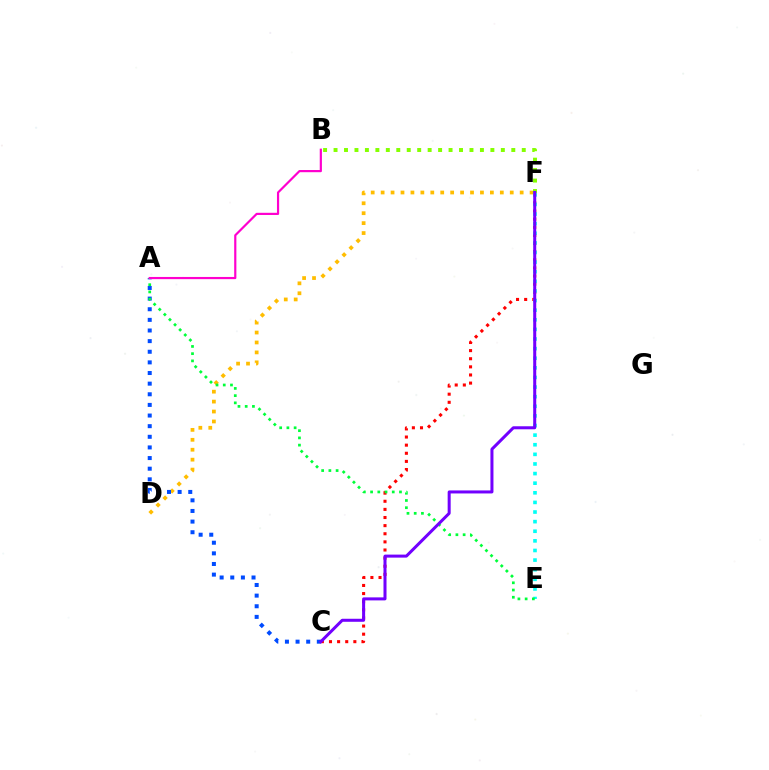{('C', 'F'): [{'color': '#ff0000', 'line_style': 'dotted', 'thickness': 2.21}, {'color': '#7200ff', 'line_style': 'solid', 'thickness': 2.17}], ('D', 'F'): [{'color': '#ffbd00', 'line_style': 'dotted', 'thickness': 2.7}], ('B', 'F'): [{'color': '#84ff00', 'line_style': 'dotted', 'thickness': 2.84}], ('E', 'F'): [{'color': '#00fff6', 'line_style': 'dotted', 'thickness': 2.61}], ('A', 'C'): [{'color': '#004bff', 'line_style': 'dotted', 'thickness': 2.89}], ('A', 'E'): [{'color': '#00ff39', 'line_style': 'dotted', 'thickness': 1.96}], ('A', 'B'): [{'color': '#ff00cf', 'line_style': 'solid', 'thickness': 1.57}]}